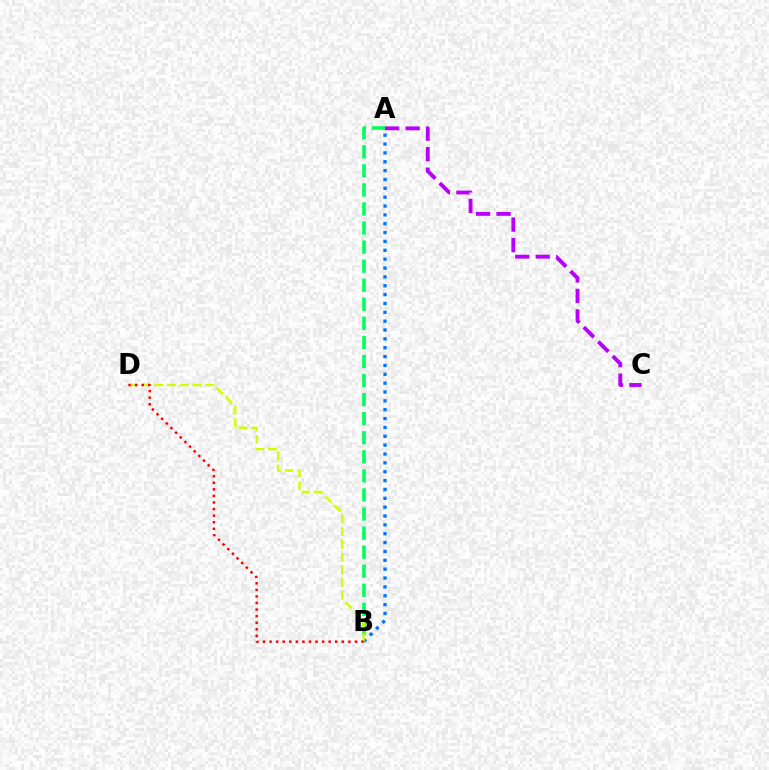{('A', 'C'): [{'color': '#b900ff', 'line_style': 'dashed', 'thickness': 2.78}], ('A', 'B'): [{'color': '#00ff5c', 'line_style': 'dashed', 'thickness': 2.59}, {'color': '#0074ff', 'line_style': 'dotted', 'thickness': 2.41}], ('B', 'D'): [{'color': '#d1ff00', 'line_style': 'dashed', 'thickness': 1.73}, {'color': '#ff0000', 'line_style': 'dotted', 'thickness': 1.78}]}